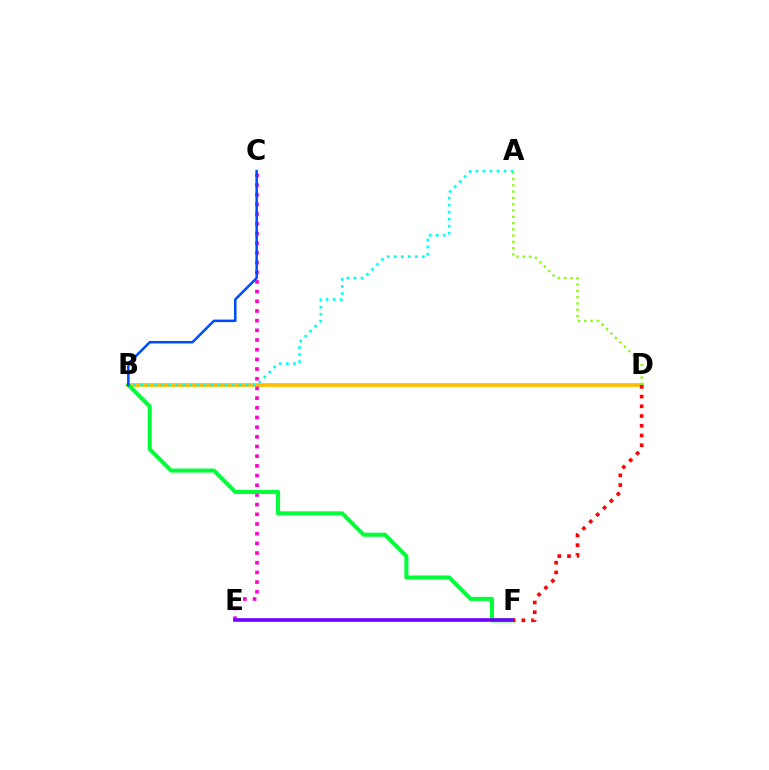{('B', 'D'): [{'color': '#ffbd00', 'line_style': 'solid', 'thickness': 2.71}], ('A', 'D'): [{'color': '#84ff00', 'line_style': 'dotted', 'thickness': 1.71}], ('C', 'E'): [{'color': '#ff00cf', 'line_style': 'dotted', 'thickness': 2.63}], ('B', 'F'): [{'color': '#00ff39', 'line_style': 'solid', 'thickness': 2.91}], ('E', 'F'): [{'color': '#7200ff', 'line_style': 'solid', 'thickness': 2.62}], ('D', 'F'): [{'color': '#ff0000', 'line_style': 'dotted', 'thickness': 2.64}], ('A', 'B'): [{'color': '#00fff6', 'line_style': 'dotted', 'thickness': 1.91}], ('B', 'C'): [{'color': '#004bff', 'line_style': 'solid', 'thickness': 1.82}]}